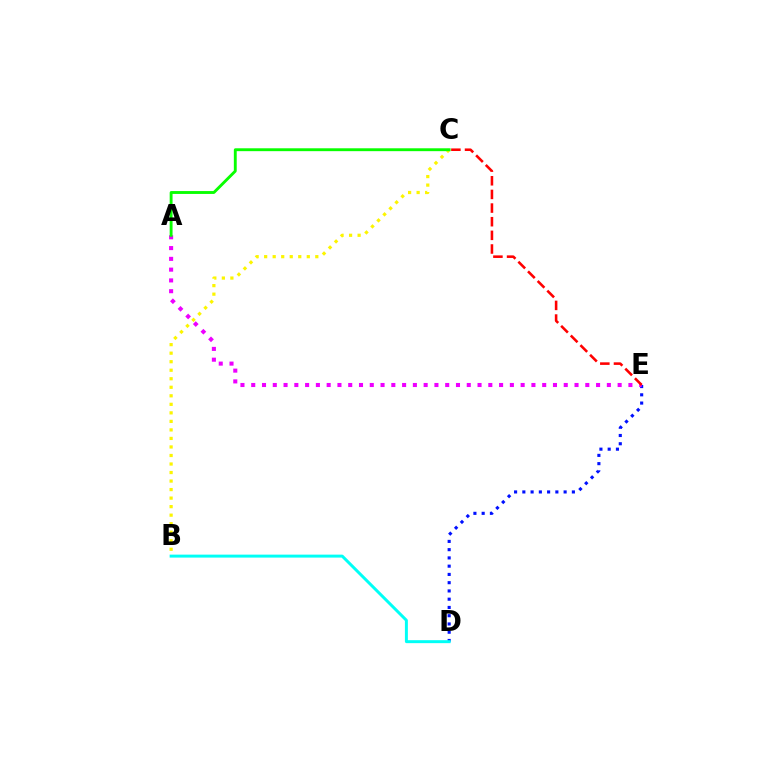{('D', 'E'): [{'color': '#0010ff', 'line_style': 'dotted', 'thickness': 2.24}], ('A', 'E'): [{'color': '#ee00ff', 'line_style': 'dotted', 'thickness': 2.93}], ('C', 'E'): [{'color': '#ff0000', 'line_style': 'dashed', 'thickness': 1.85}], ('B', 'C'): [{'color': '#fcf500', 'line_style': 'dotted', 'thickness': 2.32}], ('B', 'D'): [{'color': '#00fff6', 'line_style': 'solid', 'thickness': 2.13}], ('A', 'C'): [{'color': '#08ff00', 'line_style': 'solid', 'thickness': 2.07}]}